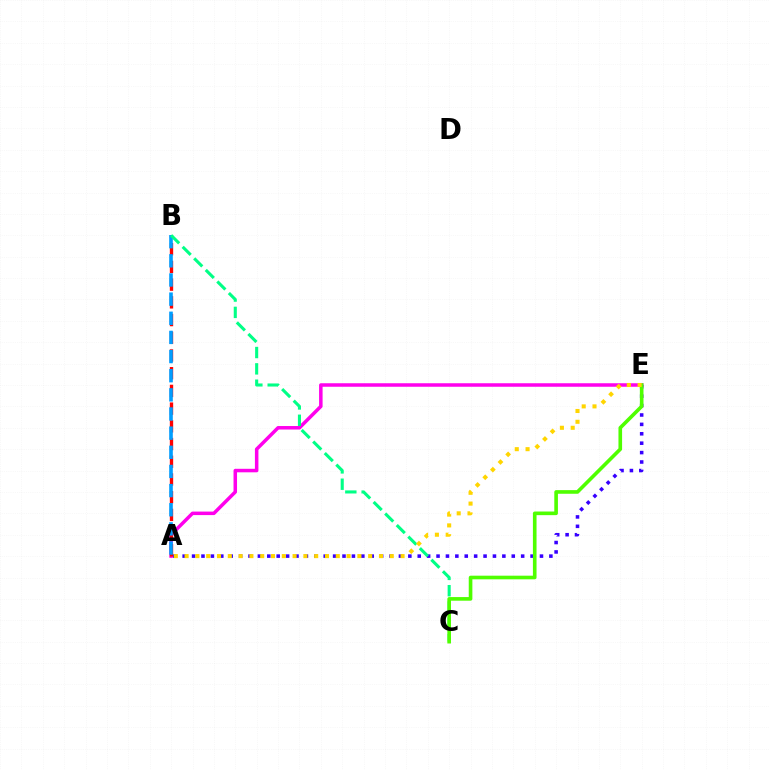{('A', 'E'): [{'color': '#ff00ed', 'line_style': 'solid', 'thickness': 2.53}, {'color': '#3700ff', 'line_style': 'dotted', 'thickness': 2.55}, {'color': '#ffd500', 'line_style': 'dotted', 'thickness': 2.93}], ('A', 'B'): [{'color': '#ff0000', 'line_style': 'dashed', 'thickness': 2.41}, {'color': '#009eff', 'line_style': 'dashed', 'thickness': 2.6}], ('B', 'C'): [{'color': '#00ff86', 'line_style': 'dashed', 'thickness': 2.22}], ('C', 'E'): [{'color': '#4fff00', 'line_style': 'solid', 'thickness': 2.62}]}